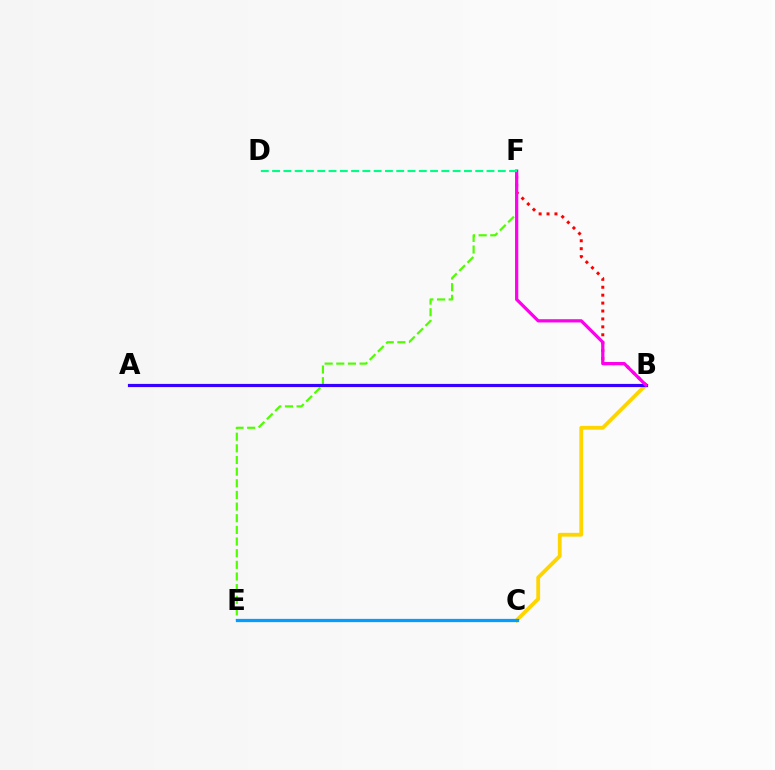{('E', 'F'): [{'color': '#4fff00', 'line_style': 'dashed', 'thickness': 1.58}], ('B', 'C'): [{'color': '#ffd500', 'line_style': 'solid', 'thickness': 2.74}], ('B', 'F'): [{'color': '#ff0000', 'line_style': 'dotted', 'thickness': 2.15}, {'color': '#ff00ed', 'line_style': 'solid', 'thickness': 2.33}], ('C', 'E'): [{'color': '#009eff', 'line_style': 'solid', 'thickness': 2.35}], ('A', 'B'): [{'color': '#3700ff', 'line_style': 'solid', 'thickness': 2.29}], ('D', 'F'): [{'color': '#00ff86', 'line_style': 'dashed', 'thickness': 1.53}]}